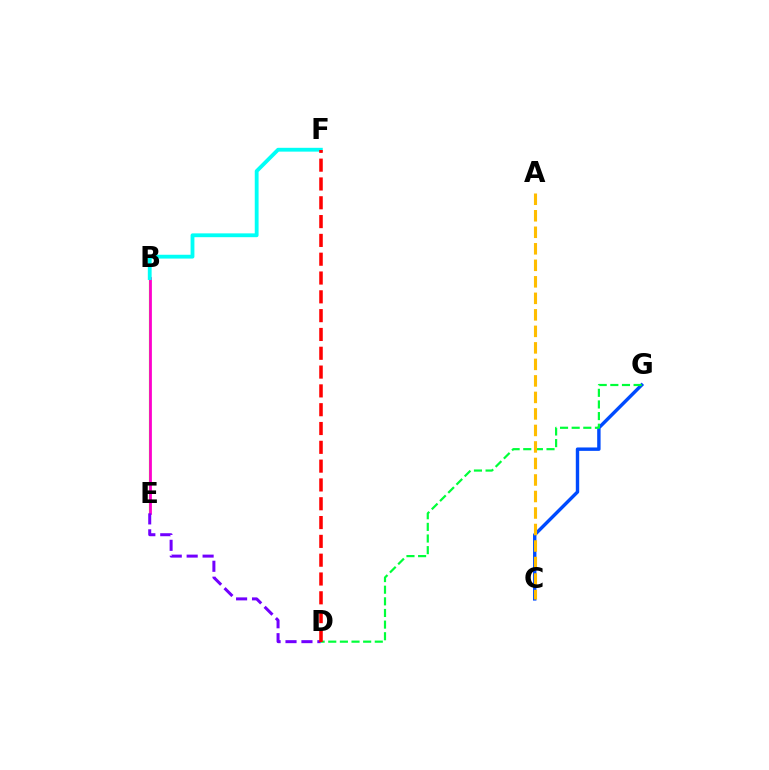{('B', 'E'): [{'color': '#84ff00', 'line_style': 'solid', 'thickness': 1.56}, {'color': '#ff00cf', 'line_style': 'solid', 'thickness': 1.99}], ('C', 'G'): [{'color': '#004bff', 'line_style': 'solid', 'thickness': 2.45}], ('B', 'F'): [{'color': '#00fff6', 'line_style': 'solid', 'thickness': 2.75}], ('D', 'E'): [{'color': '#7200ff', 'line_style': 'dashed', 'thickness': 2.16}], ('D', 'G'): [{'color': '#00ff39', 'line_style': 'dashed', 'thickness': 1.58}], ('D', 'F'): [{'color': '#ff0000', 'line_style': 'dashed', 'thickness': 2.56}], ('A', 'C'): [{'color': '#ffbd00', 'line_style': 'dashed', 'thickness': 2.24}]}